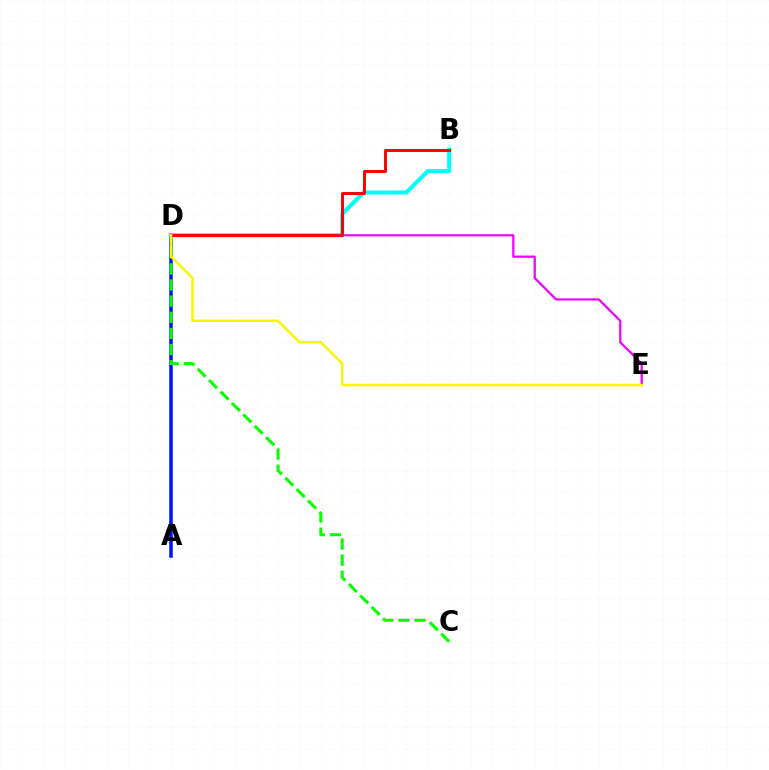{('A', 'D'): [{'color': '#0010ff', 'line_style': 'solid', 'thickness': 2.52}], ('C', 'D'): [{'color': '#08ff00', 'line_style': 'dashed', 'thickness': 2.19}], ('D', 'E'): [{'color': '#ee00ff', 'line_style': 'solid', 'thickness': 1.6}, {'color': '#fcf500', 'line_style': 'solid', 'thickness': 1.79}], ('B', 'D'): [{'color': '#00fff6', 'line_style': 'solid', 'thickness': 2.92}, {'color': '#ff0000', 'line_style': 'solid', 'thickness': 2.13}]}